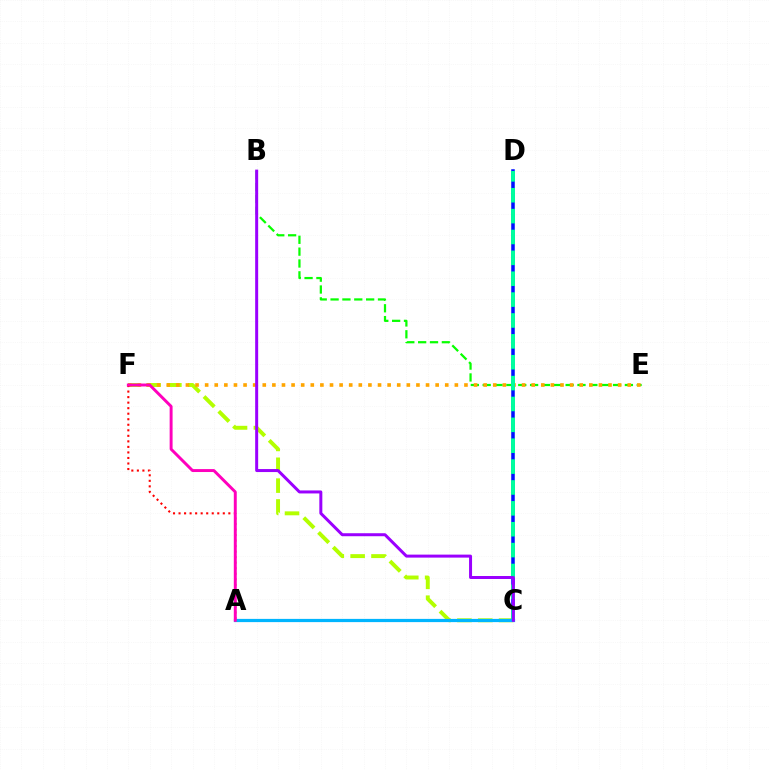{('C', 'F'): [{'color': '#b3ff00', 'line_style': 'dashed', 'thickness': 2.83}], ('B', 'E'): [{'color': '#08ff00', 'line_style': 'dashed', 'thickness': 1.61}], ('E', 'F'): [{'color': '#ffa500', 'line_style': 'dotted', 'thickness': 2.61}], ('C', 'D'): [{'color': '#0010ff', 'line_style': 'solid', 'thickness': 2.54}, {'color': '#00ff9d', 'line_style': 'dashed', 'thickness': 2.84}], ('A', 'C'): [{'color': '#00b5ff', 'line_style': 'solid', 'thickness': 2.32}], ('A', 'F'): [{'color': '#ff0000', 'line_style': 'dotted', 'thickness': 1.5}, {'color': '#ff00bd', 'line_style': 'solid', 'thickness': 2.12}], ('B', 'C'): [{'color': '#9b00ff', 'line_style': 'solid', 'thickness': 2.16}]}